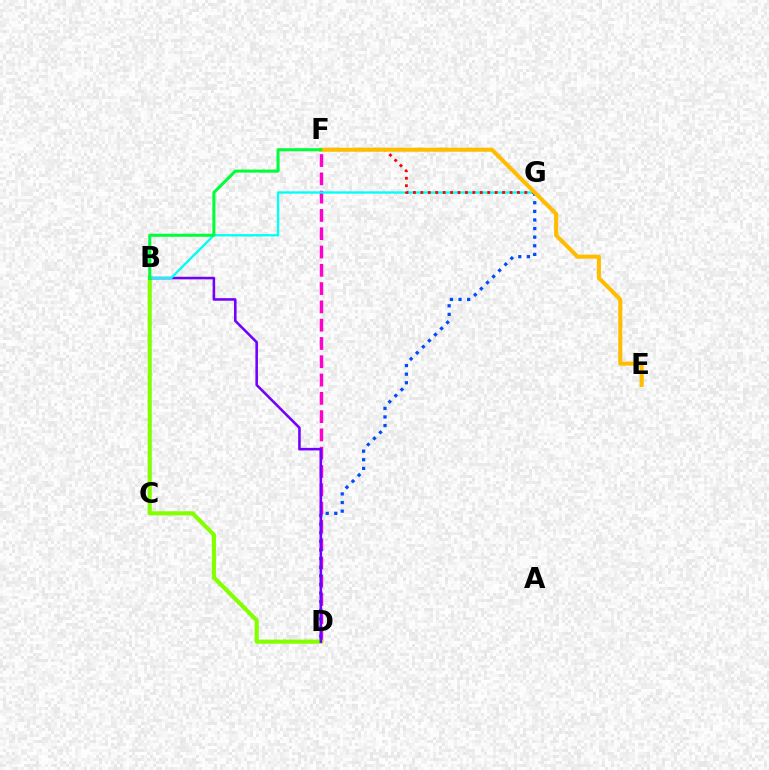{('D', 'F'): [{'color': '#ff00cf', 'line_style': 'dashed', 'thickness': 2.48}], ('B', 'D'): [{'color': '#84ff00', 'line_style': 'solid', 'thickness': 2.97}, {'color': '#7200ff', 'line_style': 'solid', 'thickness': 1.84}], ('D', 'G'): [{'color': '#004bff', 'line_style': 'dotted', 'thickness': 2.34}], ('B', 'G'): [{'color': '#00fff6', 'line_style': 'solid', 'thickness': 1.67}], ('F', 'G'): [{'color': '#ff0000', 'line_style': 'dotted', 'thickness': 2.02}], ('E', 'F'): [{'color': '#ffbd00', 'line_style': 'solid', 'thickness': 2.92}], ('B', 'F'): [{'color': '#00ff39', 'line_style': 'solid', 'thickness': 2.2}]}